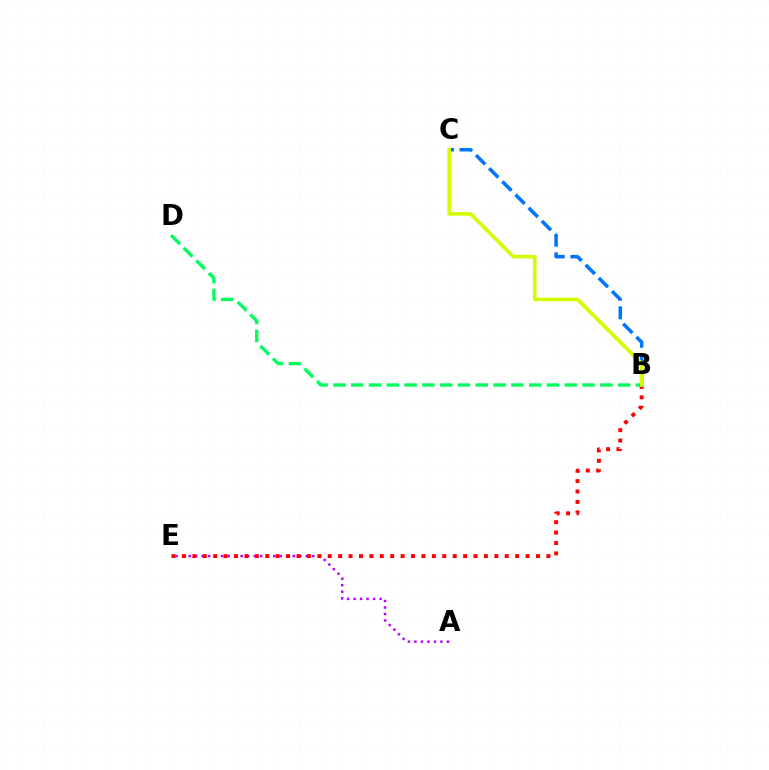{('B', 'D'): [{'color': '#00ff5c', 'line_style': 'dashed', 'thickness': 2.42}], ('A', 'E'): [{'color': '#b900ff', 'line_style': 'dotted', 'thickness': 1.77}], ('B', 'E'): [{'color': '#ff0000', 'line_style': 'dotted', 'thickness': 2.83}], ('B', 'C'): [{'color': '#0074ff', 'line_style': 'dashed', 'thickness': 2.53}, {'color': '#d1ff00', 'line_style': 'solid', 'thickness': 2.62}]}